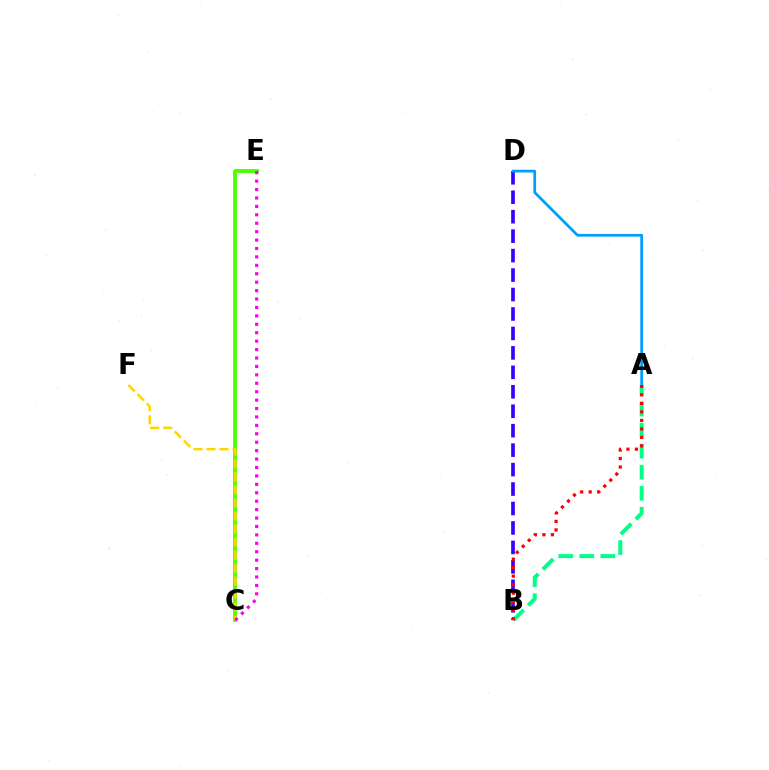{('C', 'E'): [{'color': '#4fff00', 'line_style': 'solid', 'thickness': 2.81}, {'color': '#ff00ed', 'line_style': 'dotted', 'thickness': 2.29}], ('C', 'F'): [{'color': '#ffd500', 'line_style': 'dashed', 'thickness': 1.77}], ('B', 'D'): [{'color': '#3700ff', 'line_style': 'dashed', 'thickness': 2.64}], ('A', 'D'): [{'color': '#009eff', 'line_style': 'solid', 'thickness': 1.97}], ('A', 'B'): [{'color': '#00ff86', 'line_style': 'dashed', 'thickness': 2.86}, {'color': '#ff0000', 'line_style': 'dotted', 'thickness': 2.31}]}